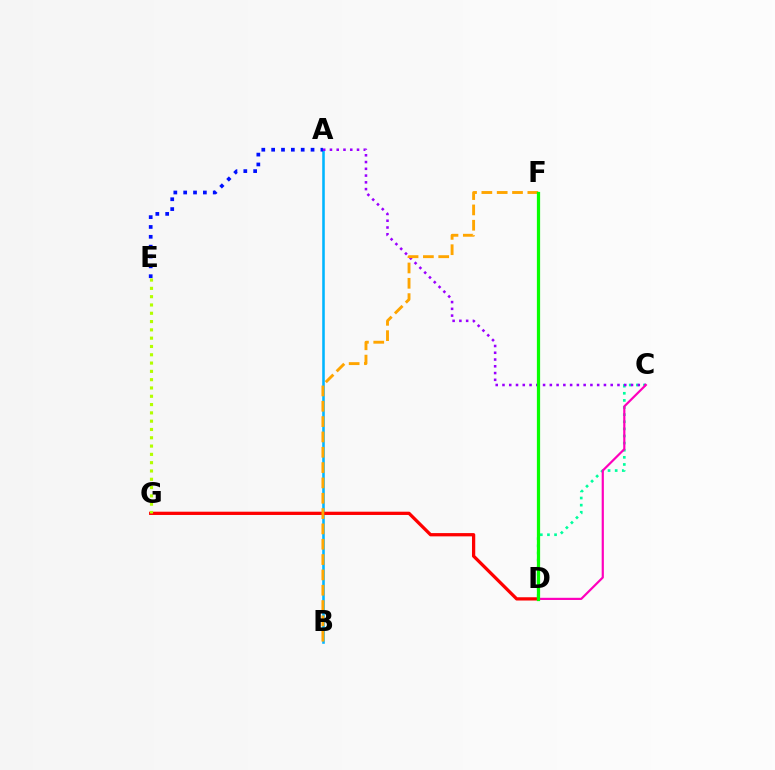{('C', 'D'): [{'color': '#00ff9d', 'line_style': 'dotted', 'thickness': 1.93}, {'color': '#ff00bd', 'line_style': 'solid', 'thickness': 1.58}], ('A', 'B'): [{'color': '#00b5ff', 'line_style': 'solid', 'thickness': 1.85}], ('D', 'G'): [{'color': '#ff0000', 'line_style': 'solid', 'thickness': 2.35}], ('E', 'G'): [{'color': '#b3ff00', 'line_style': 'dotted', 'thickness': 2.26}], ('A', 'C'): [{'color': '#9b00ff', 'line_style': 'dotted', 'thickness': 1.84}], ('A', 'E'): [{'color': '#0010ff', 'line_style': 'dotted', 'thickness': 2.68}], ('B', 'F'): [{'color': '#ffa500', 'line_style': 'dashed', 'thickness': 2.08}], ('D', 'F'): [{'color': '#08ff00', 'line_style': 'solid', 'thickness': 2.33}]}